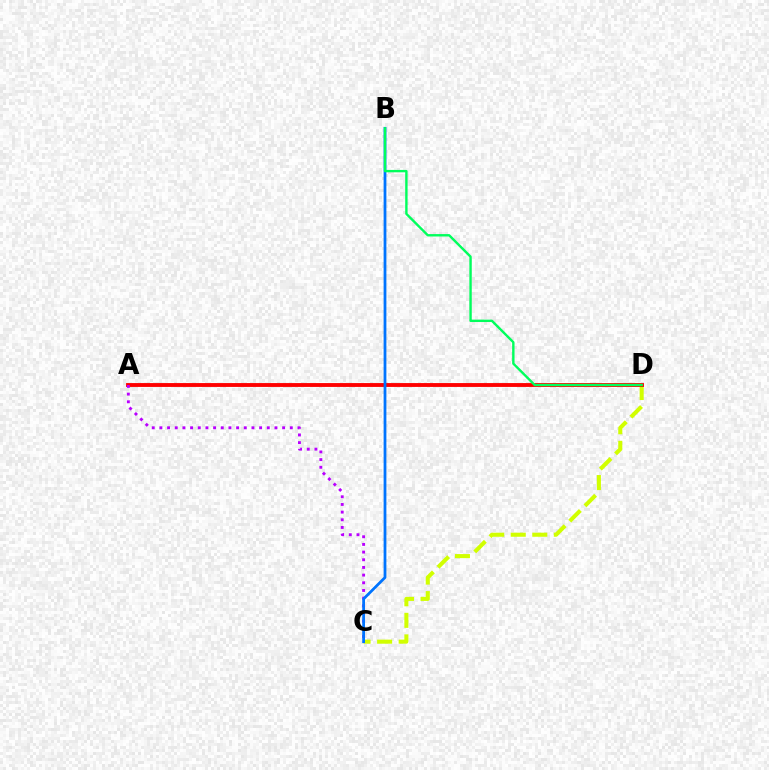{('C', 'D'): [{'color': '#d1ff00', 'line_style': 'dashed', 'thickness': 2.93}], ('A', 'D'): [{'color': '#ff0000', 'line_style': 'solid', 'thickness': 2.78}], ('A', 'C'): [{'color': '#b900ff', 'line_style': 'dotted', 'thickness': 2.08}], ('B', 'C'): [{'color': '#0074ff', 'line_style': 'solid', 'thickness': 2.0}], ('B', 'D'): [{'color': '#00ff5c', 'line_style': 'solid', 'thickness': 1.73}]}